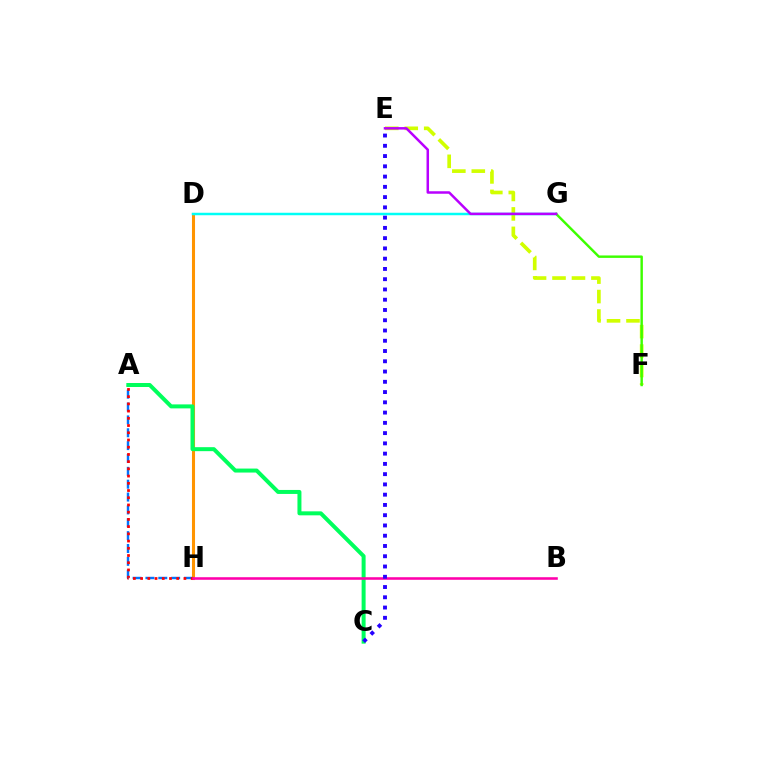{('E', 'F'): [{'color': '#d1ff00', 'line_style': 'dashed', 'thickness': 2.64}], ('D', 'H'): [{'color': '#ff9400', 'line_style': 'solid', 'thickness': 2.21}], ('A', 'H'): [{'color': '#0074ff', 'line_style': 'dashed', 'thickness': 1.75}, {'color': '#ff0000', 'line_style': 'dotted', 'thickness': 1.96}], ('D', 'G'): [{'color': '#00fff6', 'line_style': 'solid', 'thickness': 1.78}], ('A', 'C'): [{'color': '#00ff5c', 'line_style': 'solid', 'thickness': 2.87}], ('F', 'G'): [{'color': '#3dff00', 'line_style': 'solid', 'thickness': 1.75}], ('B', 'H'): [{'color': '#ff00ac', 'line_style': 'solid', 'thickness': 1.85}], ('C', 'E'): [{'color': '#2500ff', 'line_style': 'dotted', 'thickness': 2.79}], ('E', 'G'): [{'color': '#b900ff', 'line_style': 'solid', 'thickness': 1.8}]}